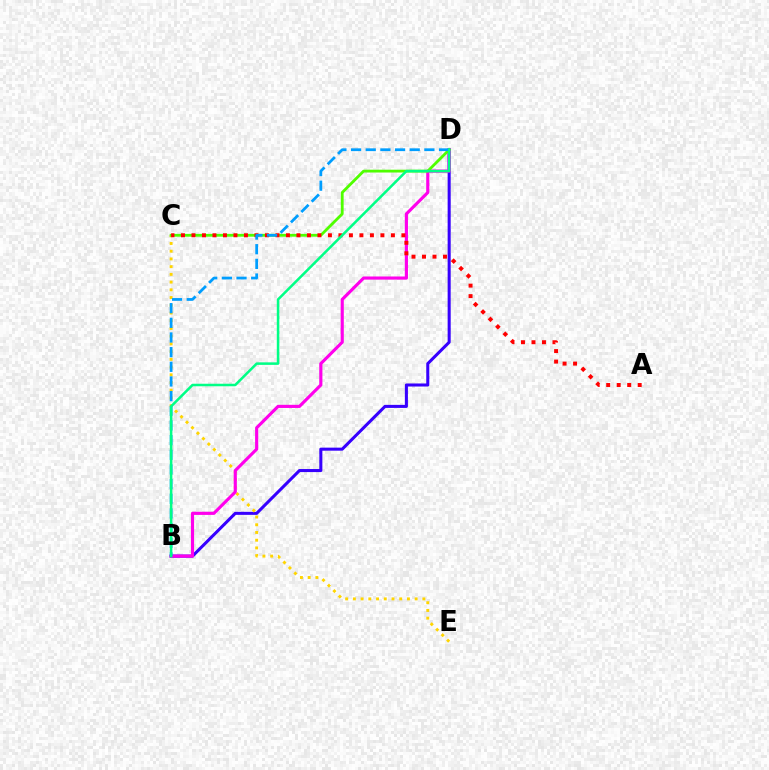{('B', 'D'): [{'color': '#3700ff', 'line_style': 'solid', 'thickness': 2.2}, {'color': '#ff00ed', 'line_style': 'solid', 'thickness': 2.26}, {'color': '#009eff', 'line_style': 'dashed', 'thickness': 1.99}, {'color': '#00ff86', 'line_style': 'solid', 'thickness': 1.82}], ('C', 'E'): [{'color': '#ffd500', 'line_style': 'dotted', 'thickness': 2.1}], ('C', 'D'): [{'color': '#4fff00', 'line_style': 'solid', 'thickness': 2.03}], ('A', 'C'): [{'color': '#ff0000', 'line_style': 'dotted', 'thickness': 2.85}]}